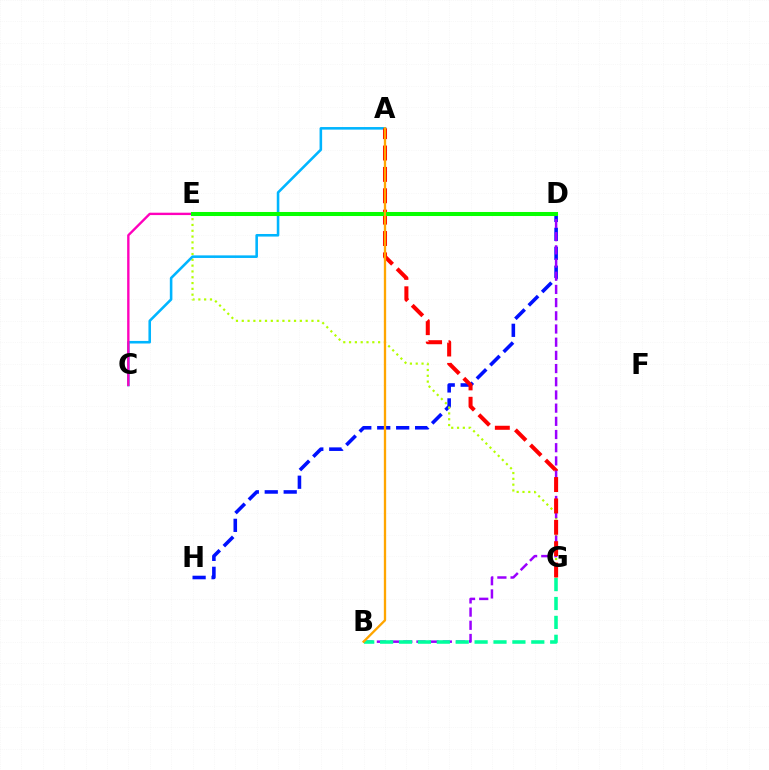{('D', 'H'): [{'color': '#0010ff', 'line_style': 'dashed', 'thickness': 2.57}], ('E', 'G'): [{'color': '#b3ff00', 'line_style': 'dotted', 'thickness': 1.58}], ('B', 'D'): [{'color': '#9b00ff', 'line_style': 'dashed', 'thickness': 1.79}], ('A', 'C'): [{'color': '#00b5ff', 'line_style': 'solid', 'thickness': 1.86}], ('C', 'E'): [{'color': '#ff00bd', 'line_style': 'solid', 'thickness': 1.71}], ('A', 'G'): [{'color': '#ff0000', 'line_style': 'dashed', 'thickness': 2.9}], ('D', 'E'): [{'color': '#08ff00', 'line_style': 'solid', 'thickness': 2.91}], ('B', 'G'): [{'color': '#00ff9d', 'line_style': 'dashed', 'thickness': 2.57}], ('A', 'B'): [{'color': '#ffa500', 'line_style': 'solid', 'thickness': 1.67}]}